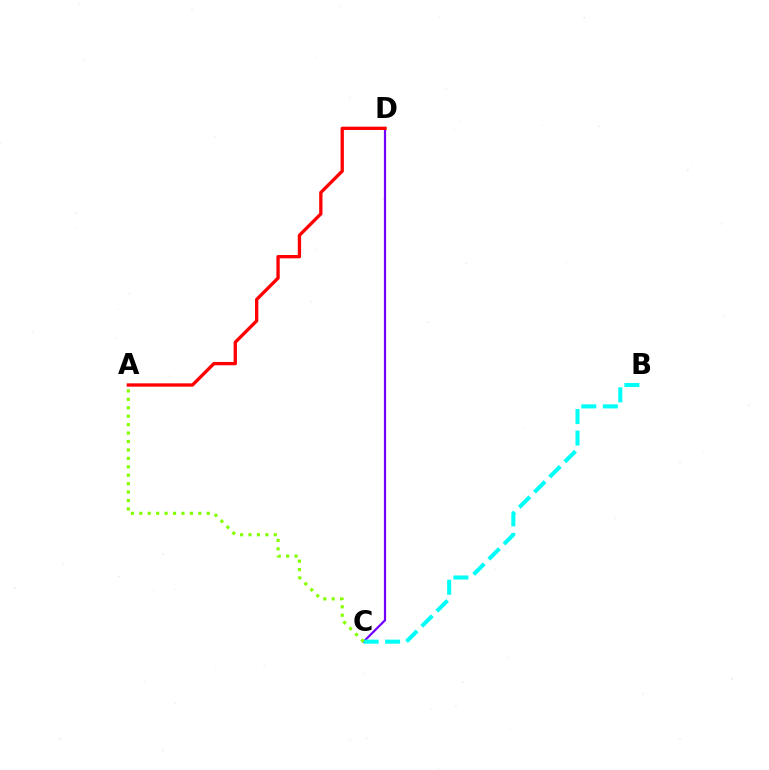{('C', 'D'): [{'color': '#7200ff', 'line_style': 'solid', 'thickness': 1.59}], ('A', 'D'): [{'color': '#ff0000', 'line_style': 'solid', 'thickness': 2.38}], ('B', 'C'): [{'color': '#00fff6', 'line_style': 'dashed', 'thickness': 2.92}], ('A', 'C'): [{'color': '#84ff00', 'line_style': 'dotted', 'thickness': 2.29}]}